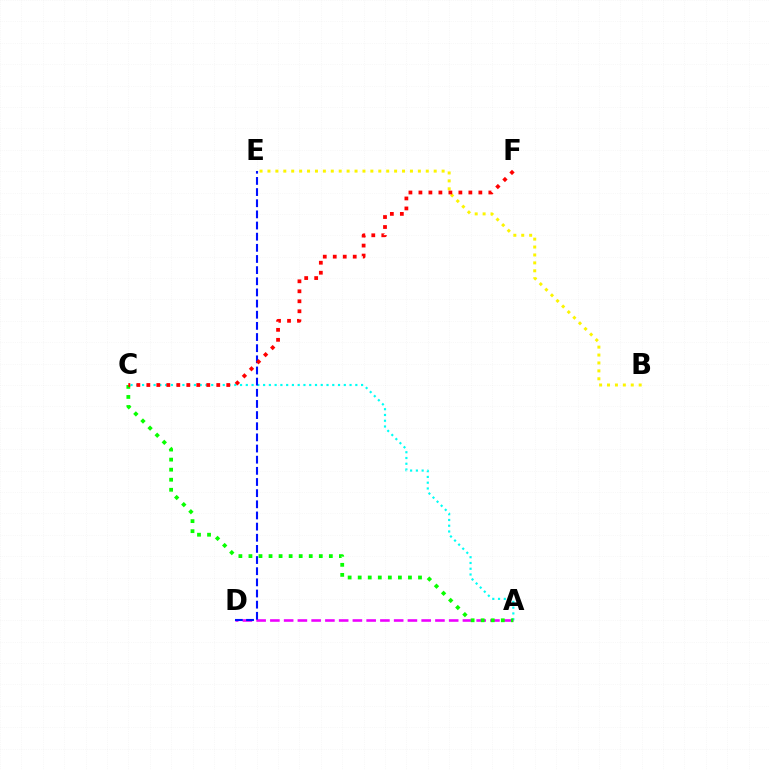{('B', 'E'): [{'color': '#fcf500', 'line_style': 'dotted', 'thickness': 2.15}], ('A', 'C'): [{'color': '#00fff6', 'line_style': 'dotted', 'thickness': 1.57}, {'color': '#08ff00', 'line_style': 'dotted', 'thickness': 2.73}], ('A', 'D'): [{'color': '#ee00ff', 'line_style': 'dashed', 'thickness': 1.87}], ('D', 'E'): [{'color': '#0010ff', 'line_style': 'dashed', 'thickness': 1.51}], ('C', 'F'): [{'color': '#ff0000', 'line_style': 'dotted', 'thickness': 2.71}]}